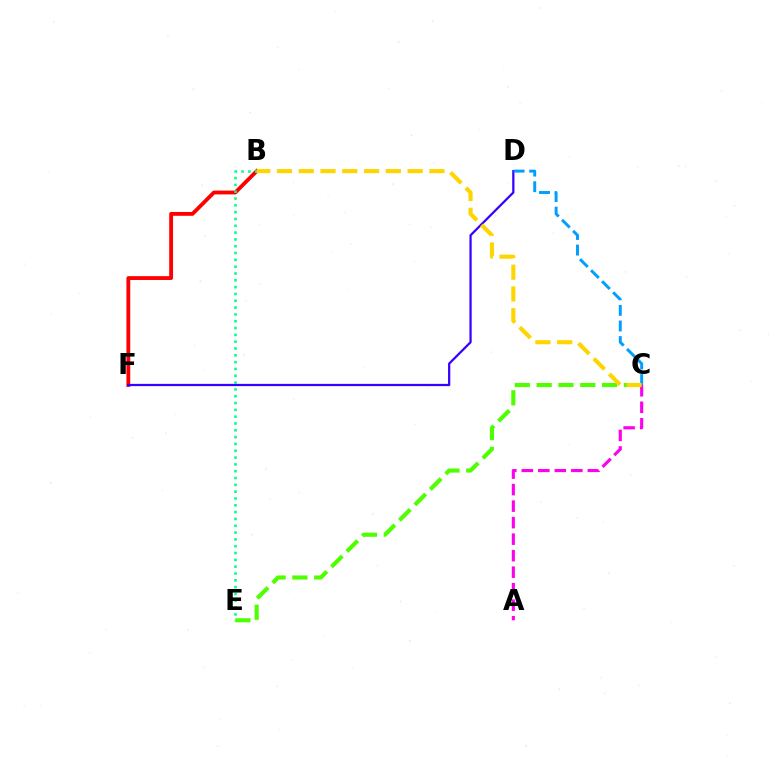{('B', 'F'): [{'color': '#ff0000', 'line_style': 'solid', 'thickness': 2.76}], ('C', 'E'): [{'color': '#4fff00', 'line_style': 'dashed', 'thickness': 2.96}], ('B', 'E'): [{'color': '#00ff86', 'line_style': 'dotted', 'thickness': 1.85}], ('A', 'C'): [{'color': '#ff00ed', 'line_style': 'dashed', 'thickness': 2.24}], ('D', 'F'): [{'color': '#3700ff', 'line_style': 'solid', 'thickness': 1.61}], ('C', 'D'): [{'color': '#009eff', 'line_style': 'dashed', 'thickness': 2.12}], ('B', 'C'): [{'color': '#ffd500', 'line_style': 'dashed', 'thickness': 2.96}]}